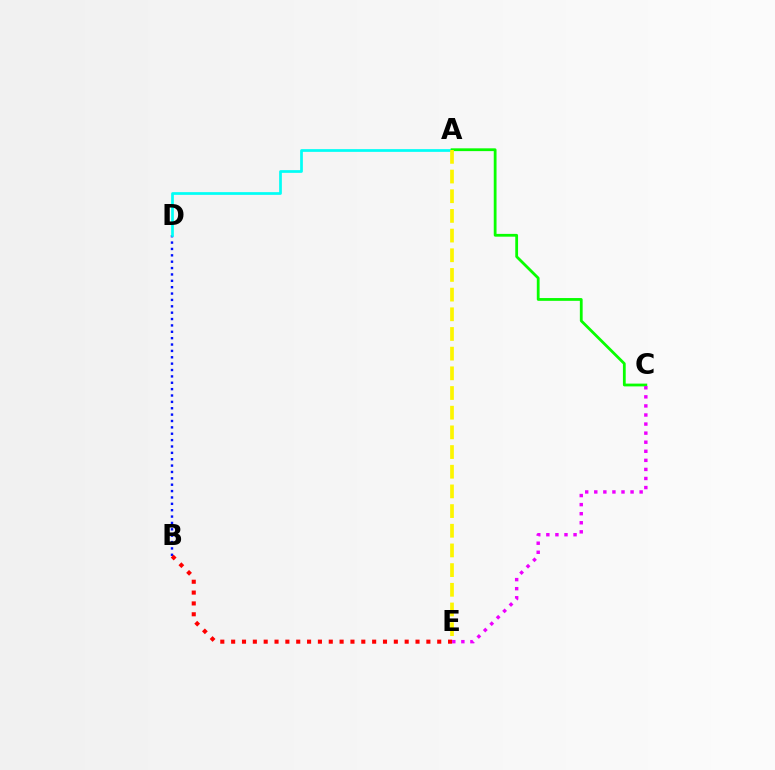{('B', 'D'): [{'color': '#0010ff', 'line_style': 'dotted', 'thickness': 1.73}], ('A', 'D'): [{'color': '#00fff6', 'line_style': 'solid', 'thickness': 1.96}], ('B', 'E'): [{'color': '#ff0000', 'line_style': 'dotted', 'thickness': 2.95}], ('A', 'C'): [{'color': '#08ff00', 'line_style': 'solid', 'thickness': 2.01}], ('C', 'E'): [{'color': '#ee00ff', 'line_style': 'dotted', 'thickness': 2.46}], ('A', 'E'): [{'color': '#fcf500', 'line_style': 'dashed', 'thickness': 2.67}]}